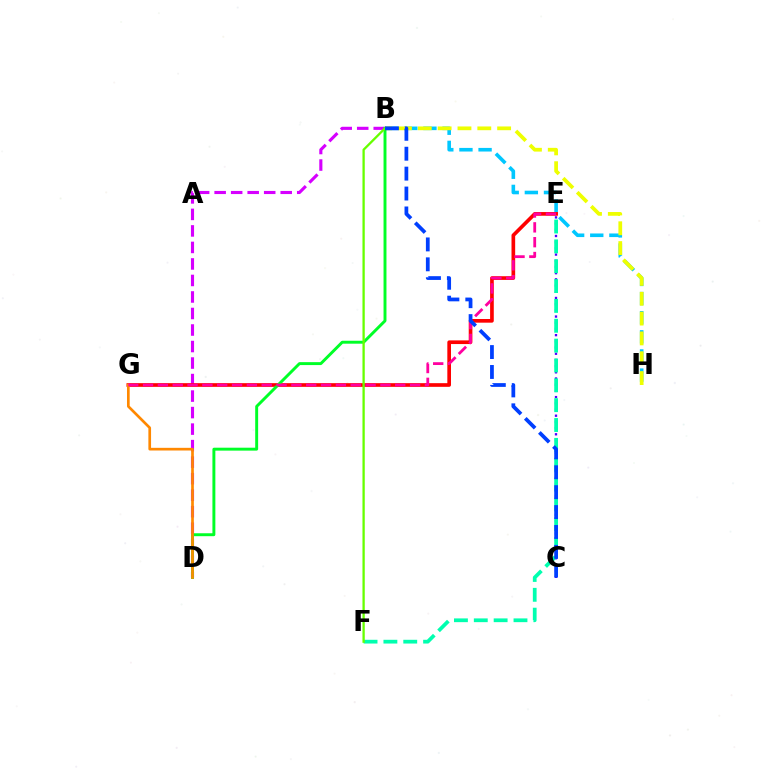{('B', 'H'): [{'color': '#00c7ff', 'line_style': 'dashed', 'thickness': 2.6}, {'color': '#eeff00', 'line_style': 'dashed', 'thickness': 2.69}], ('B', 'D'): [{'color': '#d600ff', 'line_style': 'dashed', 'thickness': 2.24}, {'color': '#00ff27', 'line_style': 'solid', 'thickness': 2.11}], ('E', 'G'): [{'color': '#ff0000', 'line_style': 'solid', 'thickness': 2.64}, {'color': '#ff00a0', 'line_style': 'dashed', 'thickness': 2.02}], ('C', 'E'): [{'color': '#4f00ff', 'line_style': 'dotted', 'thickness': 1.68}], ('E', 'F'): [{'color': '#00ffaf', 'line_style': 'dashed', 'thickness': 2.7}], ('B', 'F'): [{'color': '#66ff00', 'line_style': 'solid', 'thickness': 1.66}], ('D', 'G'): [{'color': '#ff8800', 'line_style': 'solid', 'thickness': 1.93}], ('B', 'C'): [{'color': '#003fff', 'line_style': 'dashed', 'thickness': 2.7}]}